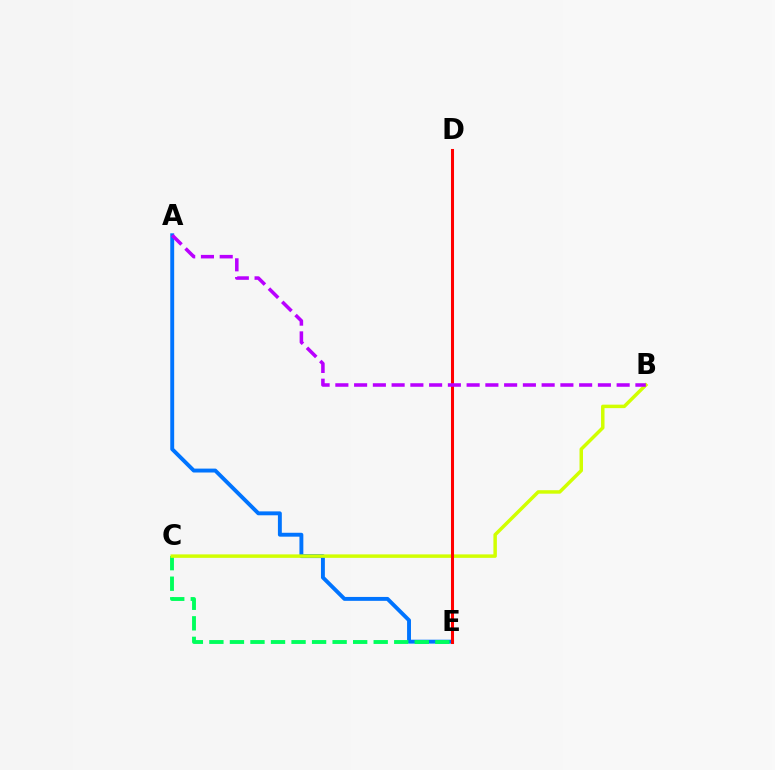{('A', 'E'): [{'color': '#0074ff', 'line_style': 'solid', 'thickness': 2.81}], ('C', 'E'): [{'color': '#00ff5c', 'line_style': 'dashed', 'thickness': 2.79}], ('B', 'C'): [{'color': '#d1ff00', 'line_style': 'solid', 'thickness': 2.5}], ('D', 'E'): [{'color': '#ff0000', 'line_style': 'solid', 'thickness': 2.19}], ('A', 'B'): [{'color': '#b900ff', 'line_style': 'dashed', 'thickness': 2.55}]}